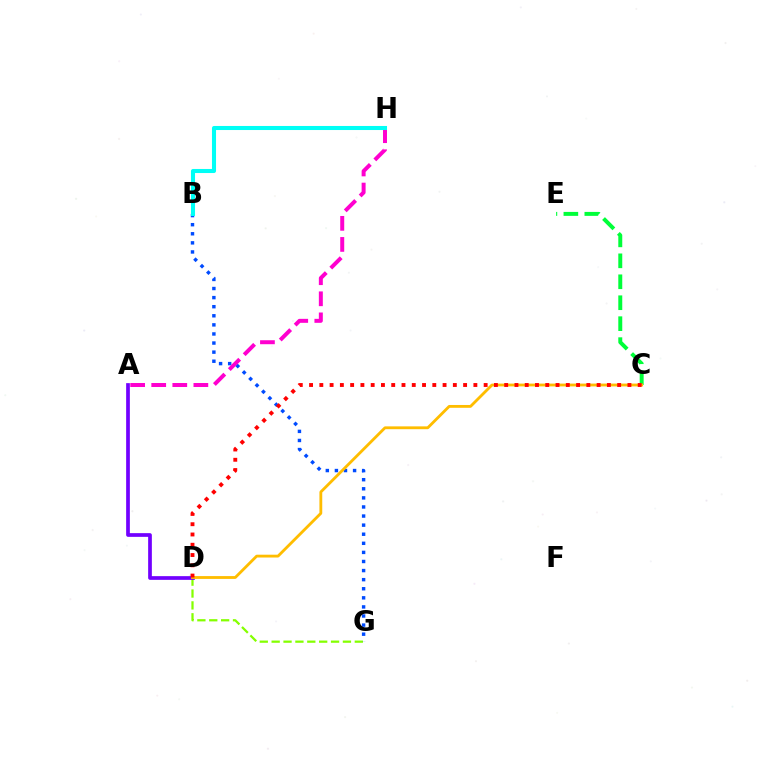{('D', 'G'): [{'color': '#84ff00', 'line_style': 'dashed', 'thickness': 1.61}], ('A', 'D'): [{'color': '#7200ff', 'line_style': 'solid', 'thickness': 2.67}], ('B', 'G'): [{'color': '#004bff', 'line_style': 'dotted', 'thickness': 2.47}], ('C', 'E'): [{'color': '#00ff39', 'line_style': 'dashed', 'thickness': 2.85}], ('C', 'D'): [{'color': '#ffbd00', 'line_style': 'solid', 'thickness': 2.03}, {'color': '#ff0000', 'line_style': 'dotted', 'thickness': 2.79}], ('A', 'H'): [{'color': '#ff00cf', 'line_style': 'dashed', 'thickness': 2.86}], ('B', 'H'): [{'color': '#00fff6', 'line_style': 'solid', 'thickness': 2.93}]}